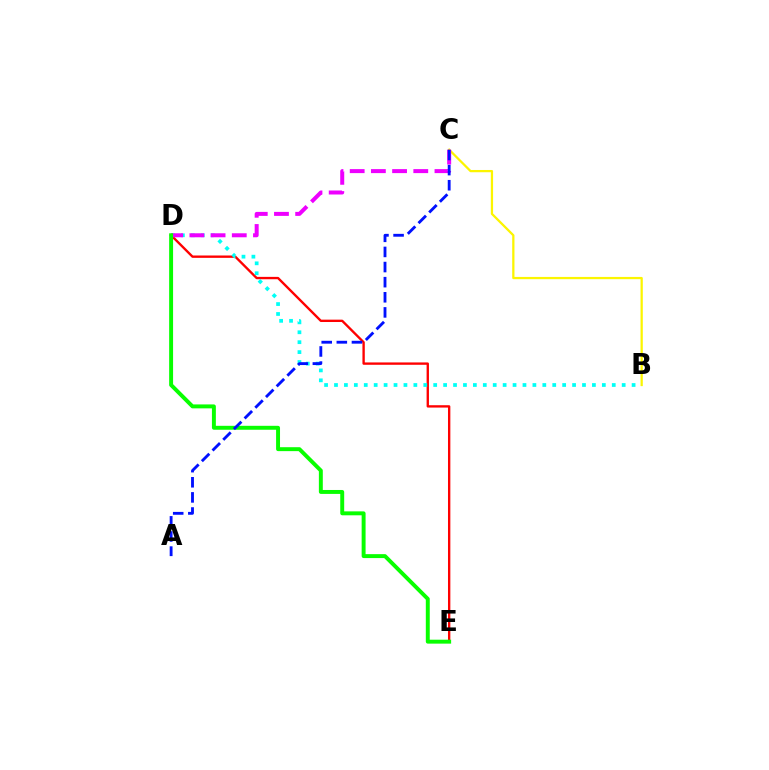{('B', 'C'): [{'color': '#fcf500', 'line_style': 'solid', 'thickness': 1.63}], ('D', 'E'): [{'color': '#ff0000', 'line_style': 'solid', 'thickness': 1.7}, {'color': '#08ff00', 'line_style': 'solid', 'thickness': 2.83}], ('B', 'D'): [{'color': '#00fff6', 'line_style': 'dotted', 'thickness': 2.7}], ('C', 'D'): [{'color': '#ee00ff', 'line_style': 'dashed', 'thickness': 2.88}], ('A', 'C'): [{'color': '#0010ff', 'line_style': 'dashed', 'thickness': 2.05}]}